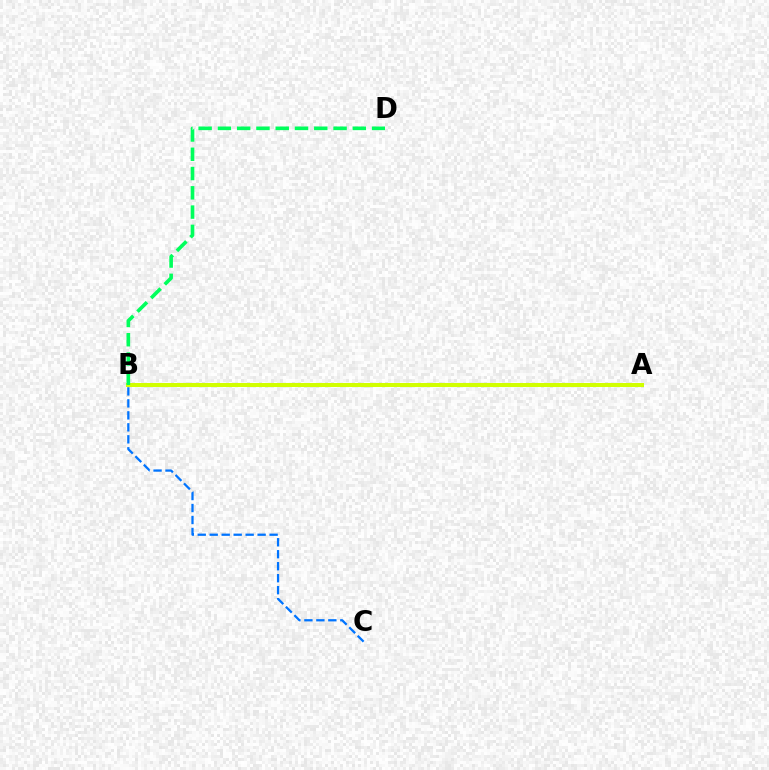{('A', 'B'): [{'color': '#ff0000', 'line_style': 'dotted', 'thickness': 2.01}, {'color': '#b900ff', 'line_style': 'dotted', 'thickness': 1.57}, {'color': '#d1ff00', 'line_style': 'solid', 'thickness': 2.9}], ('B', 'C'): [{'color': '#0074ff', 'line_style': 'dashed', 'thickness': 1.63}], ('B', 'D'): [{'color': '#00ff5c', 'line_style': 'dashed', 'thickness': 2.62}]}